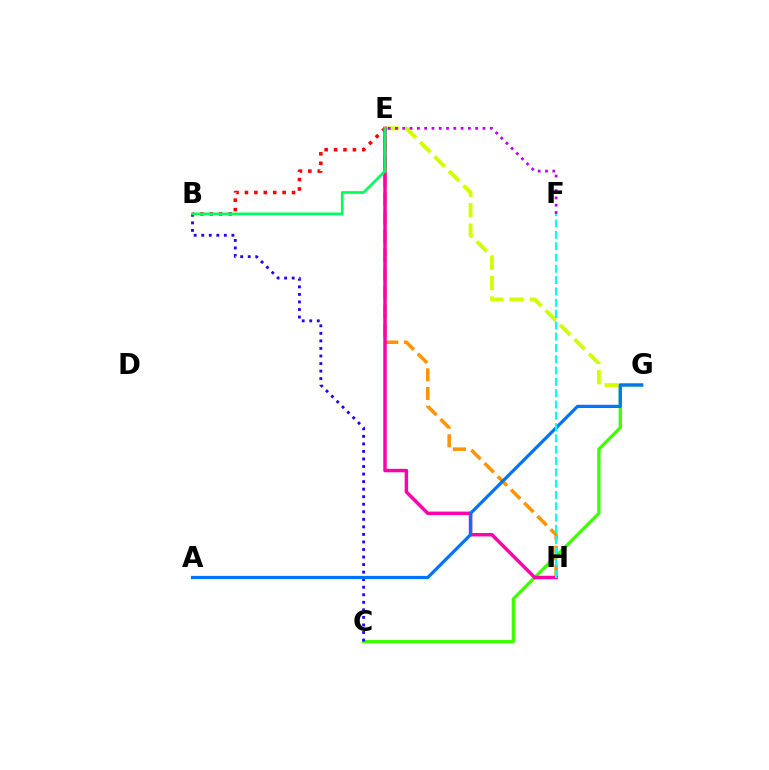{('C', 'G'): [{'color': '#3dff00', 'line_style': 'solid', 'thickness': 2.35}], ('B', 'E'): [{'color': '#ff0000', 'line_style': 'dotted', 'thickness': 2.56}, {'color': '#00ff5c', 'line_style': 'solid', 'thickness': 1.96}], ('E', 'G'): [{'color': '#d1ff00', 'line_style': 'dashed', 'thickness': 2.78}], ('E', 'H'): [{'color': '#ff9400', 'line_style': 'dashed', 'thickness': 2.54}, {'color': '#ff00ac', 'line_style': 'solid', 'thickness': 2.49}], ('B', 'C'): [{'color': '#2500ff', 'line_style': 'dotted', 'thickness': 2.05}], ('A', 'G'): [{'color': '#0074ff', 'line_style': 'solid', 'thickness': 2.32}], ('F', 'H'): [{'color': '#00fff6', 'line_style': 'dashed', 'thickness': 1.54}], ('E', 'F'): [{'color': '#b900ff', 'line_style': 'dotted', 'thickness': 1.98}]}